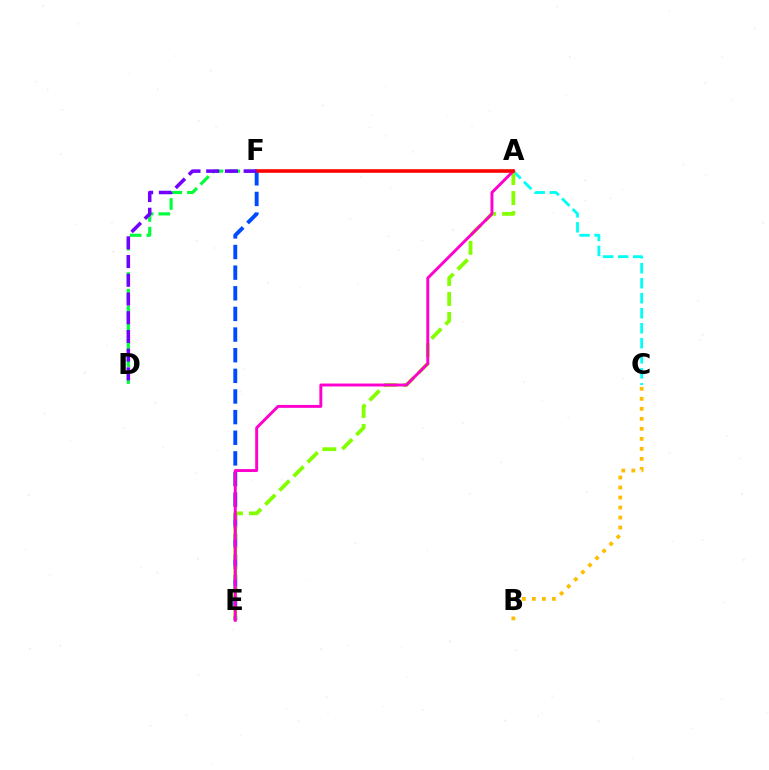{('A', 'C'): [{'color': '#00fff6', 'line_style': 'dashed', 'thickness': 2.04}], ('E', 'F'): [{'color': '#004bff', 'line_style': 'dashed', 'thickness': 2.8}], ('D', 'F'): [{'color': '#00ff39', 'line_style': 'dashed', 'thickness': 2.27}, {'color': '#7200ff', 'line_style': 'dashed', 'thickness': 2.54}], ('A', 'E'): [{'color': '#84ff00', 'line_style': 'dashed', 'thickness': 2.72}, {'color': '#ff00cf', 'line_style': 'solid', 'thickness': 2.11}], ('A', 'F'): [{'color': '#ff0000', 'line_style': 'solid', 'thickness': 2.57}], ('B', 'C'): [{'color': '#ffbd00', 'line_style': 'dotted', 'thickness': 2.72}]}